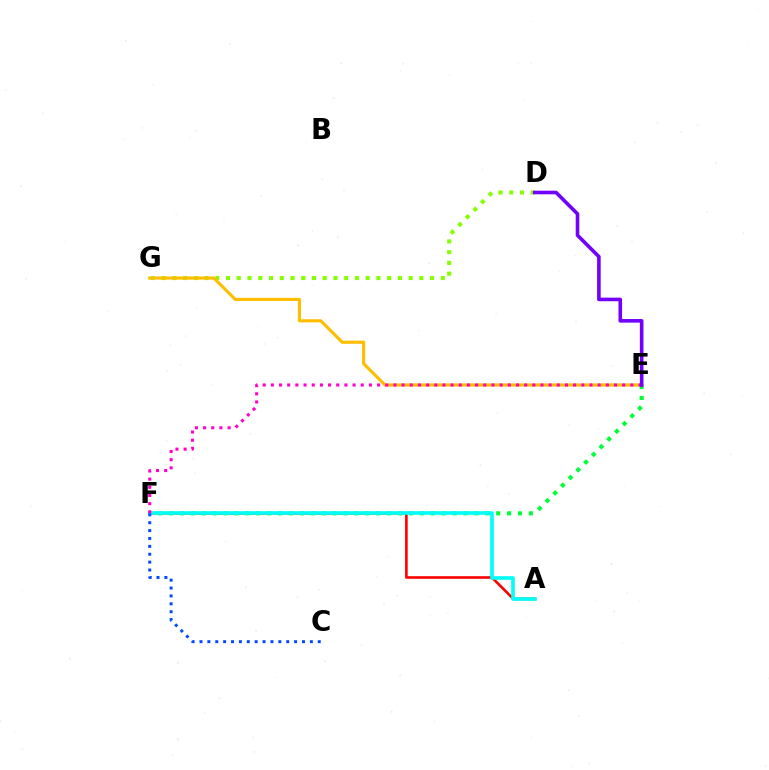{('A', 'F'): [{'color': '#ff0000', 'line_style': 'solid', 'thickness': 1.88}, {'color': '#00fff6', 'line_style': 'solid', 'thickness': 2.63}], ('E', 'F'): [{'color': '#00ff39', 'line_style': 'dotted', 'thickness': 2.96}, {'color': '#ff00cf', 'line_style': 'dotted', 'thickness': 2.22}], ('D', 'G'): [{'color': '#84ff00', 'line_style': 'dotted', 'thickness': 2.92}], ('E', 'G'): [{'color': '#ffbd00', 'line_style': 'solid', 'thickness': 2.25}], ('D', 'E'): [{'color': '#7200ff', 'line_style': 'solid', 'thickness': 2.59}], ('C', 'F'): [{'color': '#004bff', 'line_style': 'dotted', 'thickness': 2.14}]}